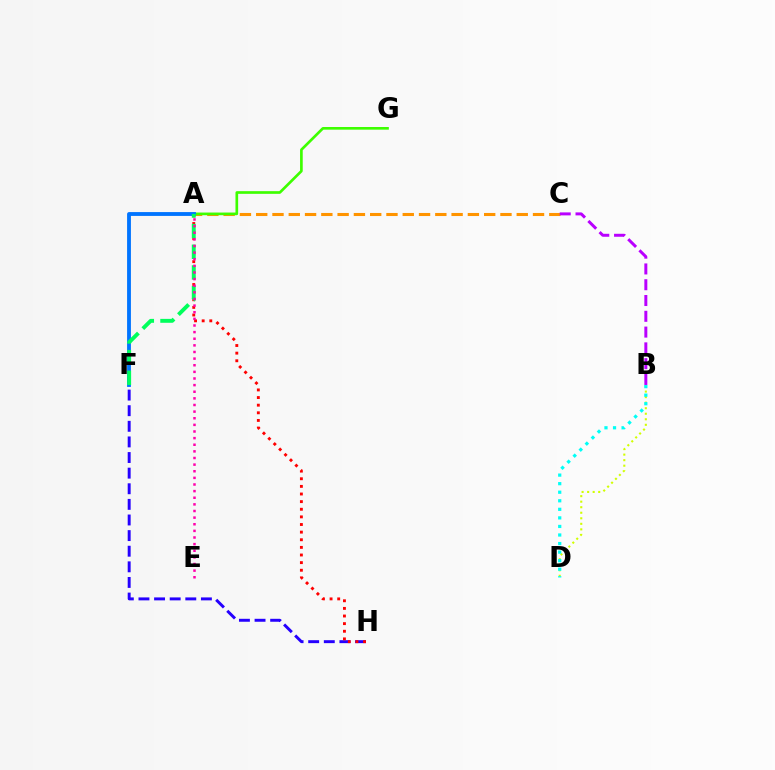{('B', 'D'): [{'color': '#d1ff00', 'line_style': 'dotted', 'thickness': 1.5}, {'color': '#00fff6', 'line_style': 'dotted', 'thickness': 2.32}], ('F', 'H'): [{'color': '#2500ff', 'line_style': 'dashed', 'thickness': 2.12}], ('A', 'C'): [{'color': '#ff9400', 'line_style': 'dashed', 'thickness': 2.21}], ('A', 'G'): [{'color': '#3dff00', 'line_style': 'solid', 'thickness': 1.92}], ('A', 'H'): [{'color': '#ff0000', 'line_style': 'dotted', 'thickness': 2.07}], ('A', 'F'): [{'color': '#0074ff', 'line_style': 'solid', 'thickness': 2.76}, {'color': '#00ff5c', 'line_style': 'dashed', 'thickness': 2.81}], ('B', 'C'): [{'color': '#b900ff', 'line_style': 'dashed', 'thickness': 2.14}], ('A', 'E'): [{'color': '#ff00ac', 'line_style': 'dotted', 'thickness': 1.8}]}